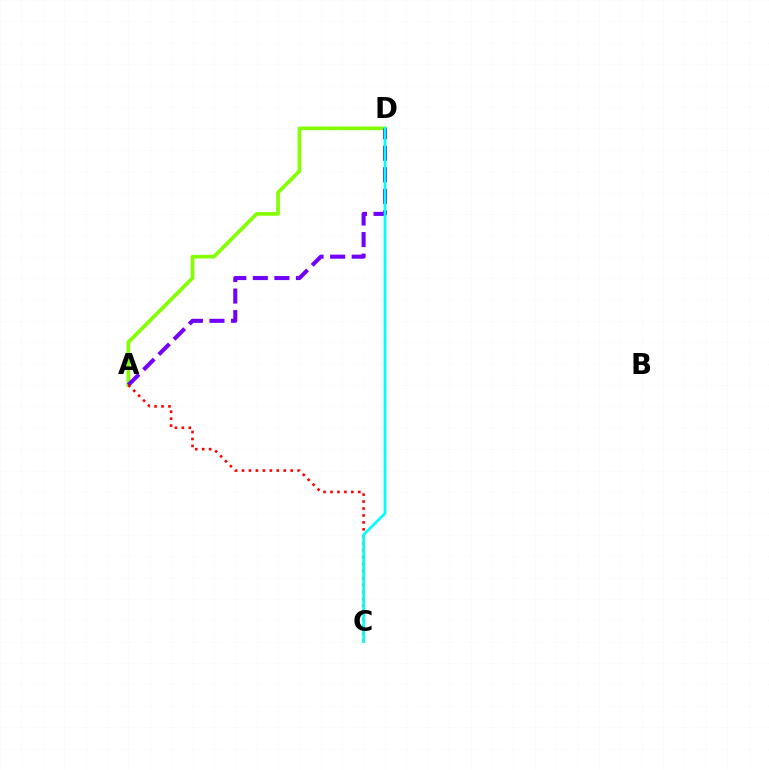{('A', 'D'): [{'color': '#84ff00', 'line_style': 'solid', 'thickness': 2.63}, {'color': '#7200ff', 'line_style': 'dashed', 'thickness': 2.93}], ('A', 'C'): [{'color': '#ff0000', 'line_style': 'dotted', 'thickness': 1.89}], ('C', 'D'): [{'color': '#00fff6', 'line_style': 'solid', 'thickness': 1.96}]}